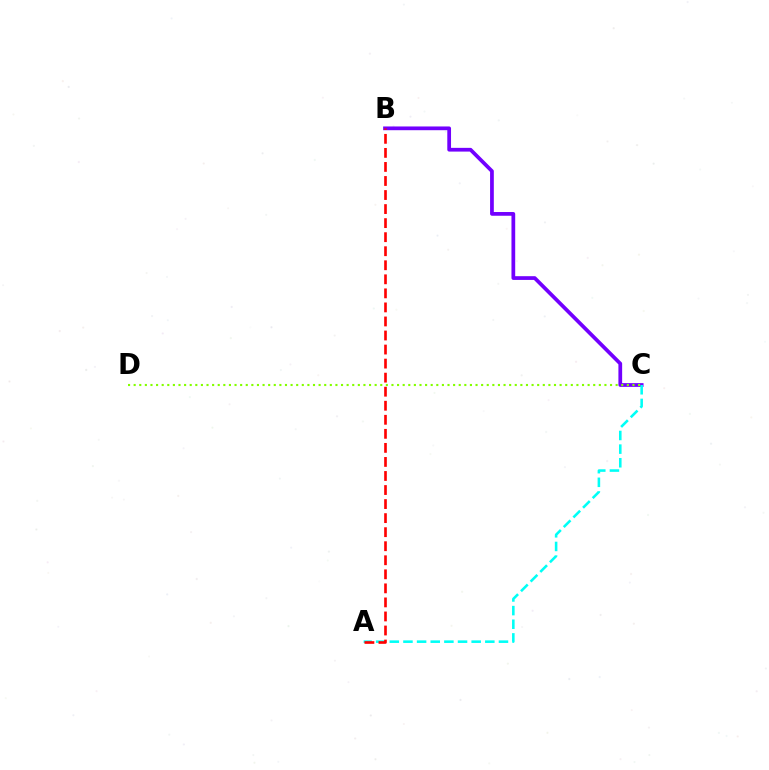{('B', 'C'): [{'color': '#7200ff', 'line_style': 'solid', 'thickness': 2.69}], ('A', 'C'): [{'color': '#00fff6', 'line_style': 'dashed', 'thickness': 1.85}], ('A', 'B'): [{'color': '#ff0000', 'line_style': 'dashed', 'thickness': 1.91}], ('C', 'D'): [{'color': '#84ff00', 'line_style': 'dotted', 'thickness': 1.52}]}